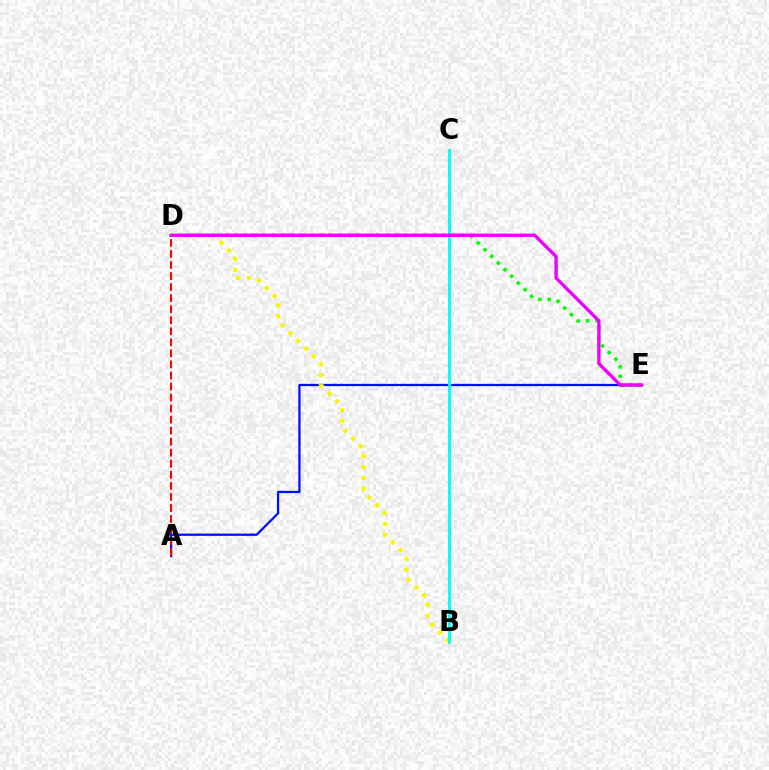{('D', 'E'): [{'color': '#08ff00', 'line_style': 'dotted', 'thickness': 2.57}, {'color': '#ee00ff', 'line_style': 'solid', 'thickness': 2.39}], ('A', 'E'): [{'color': '#0010ff', 'line_style': 'solid', 'thickness': 1.64}], ('A', 'D'): [{'color': '#ff0000', 'line_style': 'dashed', 'thickness': 1.5}], ('B', 'D'): [{'color': '#fcf500', 'line_style': 'dotted', 'thickness': 2.97}], ('B', 'C'): [{'color': '#00fff6', 'line_style': 'solid', 'thickness': 2.08}]}